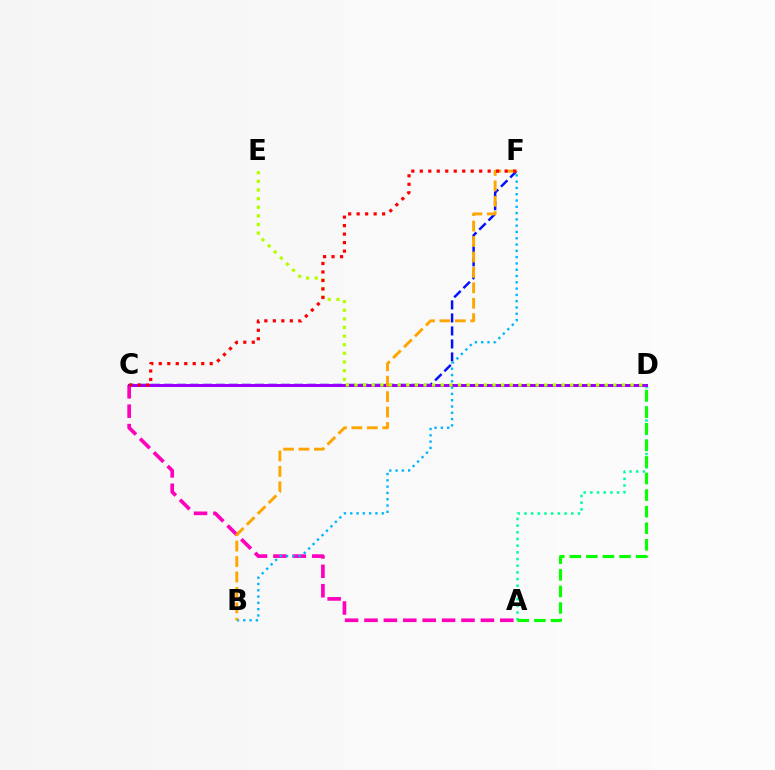{('C', 'F'): [{'color': '#0010ff', 'line_style': 'dashed', 'thickness': 1.77}, {'color': '#ff0000', 'line_style': 'dotted', 'thickness': 2.31}], ('A', 'D'): [{'color': '#00ff9d', 'line_style': 'dotted', 'thickness': 1.82}, {'color': '#08ff00', 'line_style': 'dashed', 'thickness': 2.25}], ('A', 'C'): [{'color': '#ff00bd', 'line_style': 'dashed', 'thickness': 2.64}], ('C', 'D'): [{'color': '#9b00ff', 'line_style': 'solid', 'thickness': 2.17}], ('B', 'F'): [{'color': '#00b5ff', 'line_style': 'dotted', 'thickness': 1.71}, {'color': '#ffa500', 'line_style': 'dashed', 'thickness': 2.1}], ('D', 'E'): [{'color': '#b3ff00', 'line_style': 'dotted', 'thickness': 2.34}]}